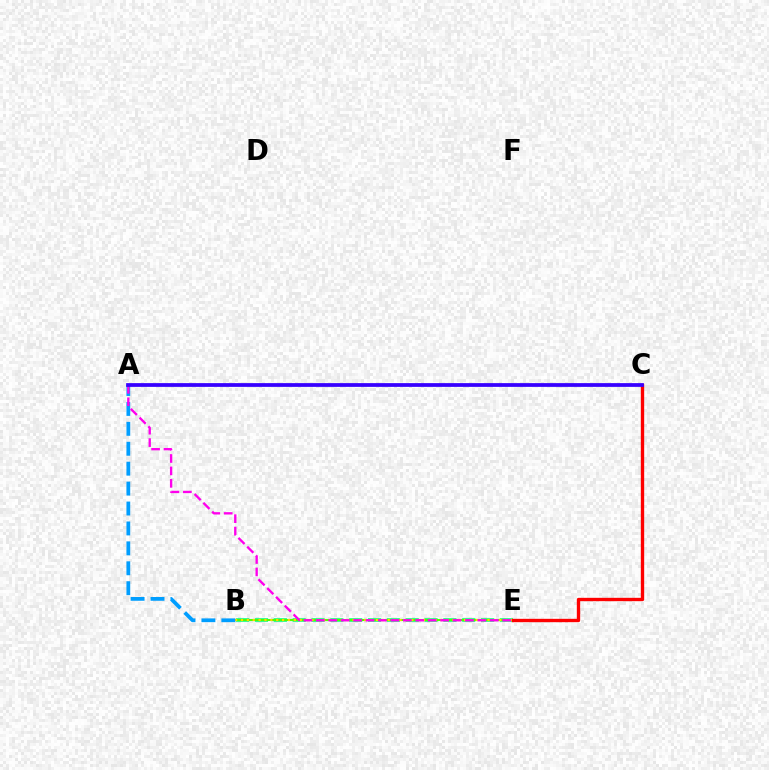{('B', 'E'): [{'color': '#00ff86', 'line_style': 'dashed', 'thickness': 2.56}, {'color': '#4fff00', 'line_style': 'solid', 'thickness': 1.5}, {'color': '#ffd500', 'line_style': 'dotted', 'thickness': 1.6}], ('C', 'E'): [{'color': '#ff0000', 'line_style': 'solid', 'thickness': 2.41}], ('A', 'B'): [{'color': '#009eff', 'line_style': 'dashed', 'thickness': 2.71}], ('A', 'E'): [{'color': '#ff00ed', 'line_style': 'dashed', 'thickness': 1.69}], ('A', 'C'): [{'color': '#3700ff', 'line_style': 'solid', 'thickness': 2.7}]}